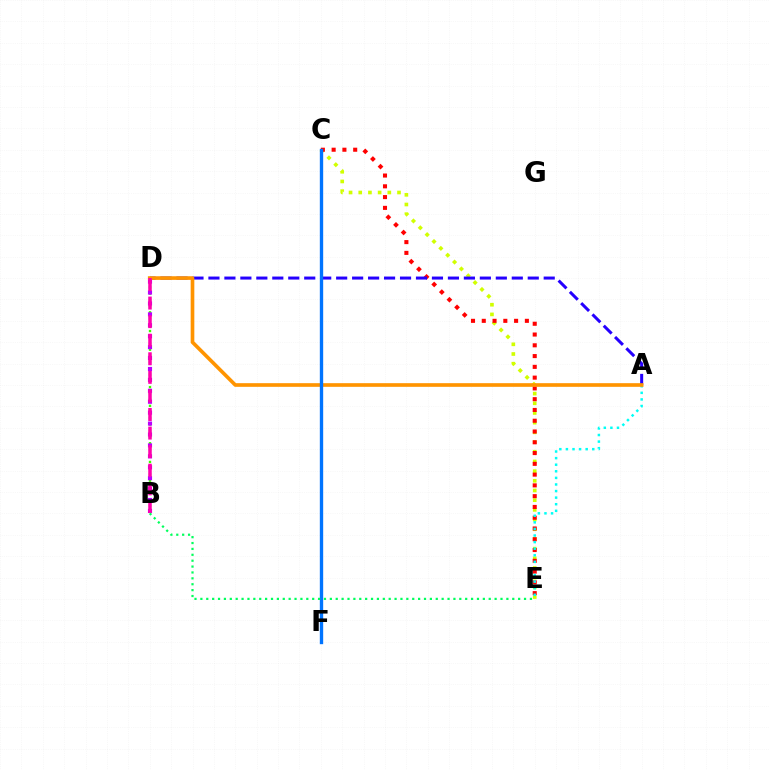{('B', 'D'): [{'color': '#3dff00', 'line_style': 'dotted', 'thickness': 1.69}, {'color': '#b900ff', 'line_style': 'dotted', 'thickness': 2.97}, {'color': '#ff00ac', 'line_style': 'dashed', 'thickness': 2.52}], ('C', 'E'): [{'color': '#d1ff00', 'line_style': 'dotted', 'thickness': 2.63}, {'color': '#ff0000', 'line_style': 'dotted', 'thickness': 2.93}], ('A', 'E'): [{'color': '#00fff6', 'line_style': 'dotted', 'thickness': 1.79}], ('A', 'D'): [{'color': '#2500ff', 'line_style': 'dashed', 'thickness': 2.17}, {'color': '#ff9400', 'line_style': 'solid', 'thickness': 2.63}], ('C', 'F'): [{'color': '#0074ff', 'line_style': 'solid', 'thickness': 2.41}], ('B', 'E'): [{'color': '#00ff5c', 'line_style': 'dotted', 'thickness': 1.6}]}